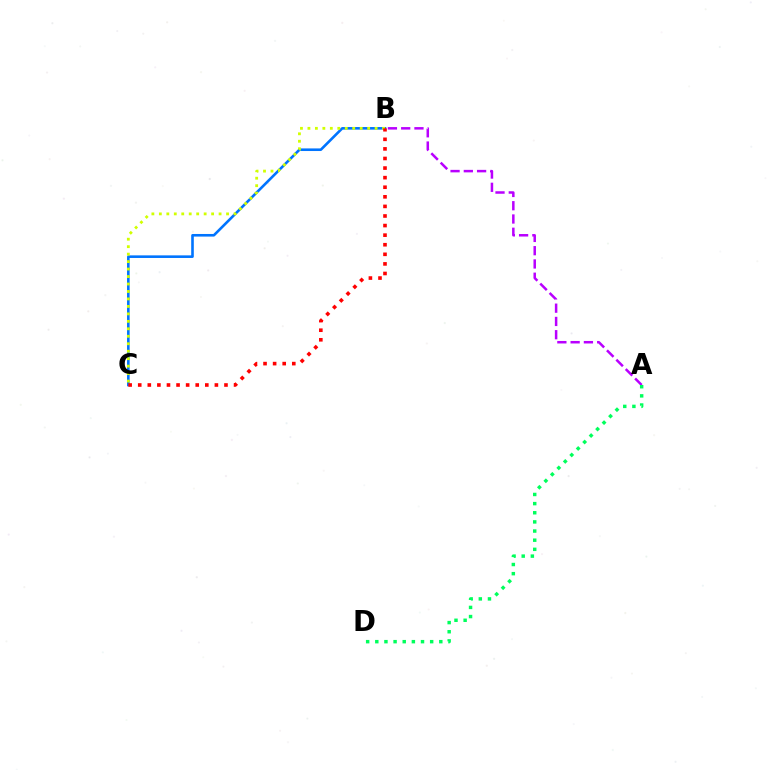{('B', 'C'): [{'color': '#0074ff', 'line_style': 'solid', 'thickness': 1.88}, {'color': '#d1ff00', 'line_style': 'dotted', 'thickness': 2.03}, {'color': '#ff0000', 'line_style': 'dotted', 'thickness': 2.6}], ('A', 'B'): [{'color': '#b900ff', 'line_style': 'dashed', 'thickness': 1.8}], ('A', 'D'): [{'color': '#00ff5c', 'line_style': 'dotted', 'thickness': 2.48}]}